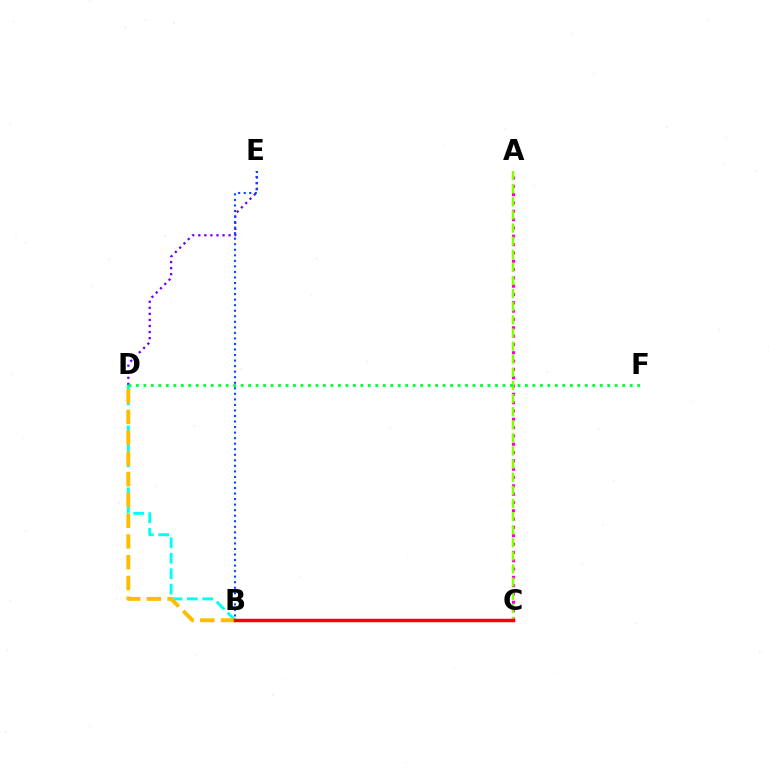{('A', 'C'): [{'color': '#ff00cf', 'line_style': 'dotted', 'thickness': 2.26}, {'color': '#84ff00', 'line_style': 'dashed', 'thickness': 1.78}], ('B', 'D'): [{'color': '#00fff6', 'line_style': 'dashed', 'thickness': 2.1}, {'color': '#ffbd00', 'line_style': 'dashed', 'thickness': 2.82}], ('D', 'E'): [{'color': '#7200ff', 'line_style': 'dotted', 'thickness': 1.65}], ('B', 'E'): [{'color': '#004bff', 'line_style': 'dotted', 'thickness': 1.51}], ('D', 'F'): [{'color': '#00ff39', 'line_style': 'dotted', 'thickness': 2.03}], ('B', 'C'): [{'color': '#ff0000', 'line_style': 'solid', 'thickness': 2.5}]}